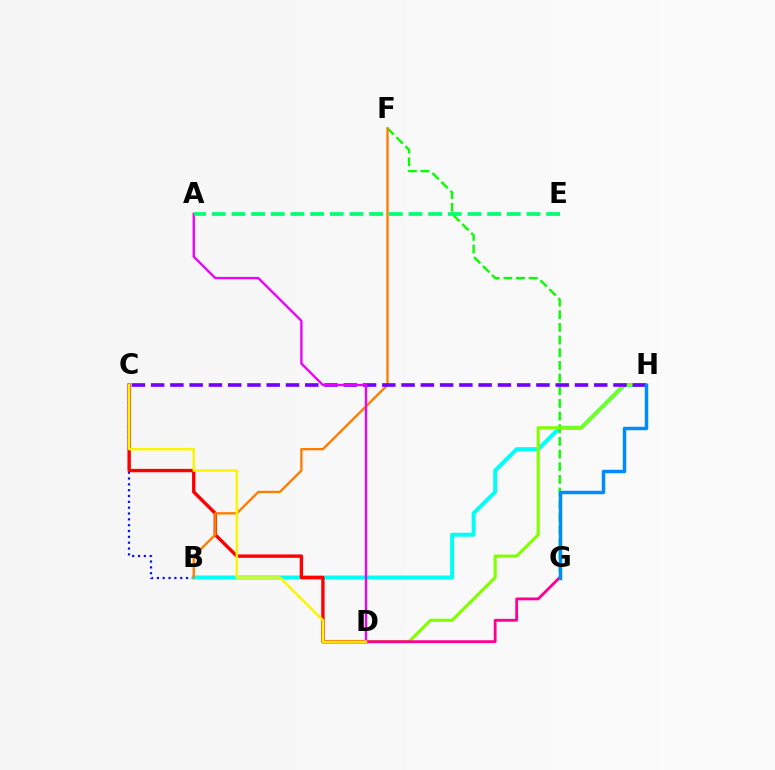{('B', 'C'): [{'color': '#0010ff', 'line_style': 'dotted', 'thickness': 1.59}], ('B', 'H'): [{'color': '#00fff6', 'line_style': 'solid', 'thickness': 2.86}], ('F', 'G'): [{'color': '#08ff00', 'line_style': 'dashed', 'thickness': 1.72}], ('C', 'D'): [{'color': '#ff0000', 'line_style': 'solid', 'thickness': 2.43}, {'color': '#fcf500', 'line_style': 'solid', 'thickness': 1.79}], ('B', 'F'): [{'color': '#ff7c00', 'line_style': 'solid', 'thickness': 1.69}], ('D', 'H'): [{'color': '#84ff00', 'line_style': 'solid', 'thickness': 2.26}], ('C', 'H'): [{'color': '#7200ff', 'line_style': 'dashed', 'thickness': 2.62}], ('D', 'G'): [{'color': '#ff0094', 'line_style': 'solid', 'thickness': 2.04}], ('A', 'D'): [{'color': '#ee00ff', 'line_style': 'solid', 'thickness': 1.69}], ('A', 'E'): [{'color': '#00ff74', 'line_style': 'dashed', 'thickness': 2.67}], ('G', 'H'): [{'color': '#008cff', 'line_style': 'solid', 'thickness': 2.51}]}